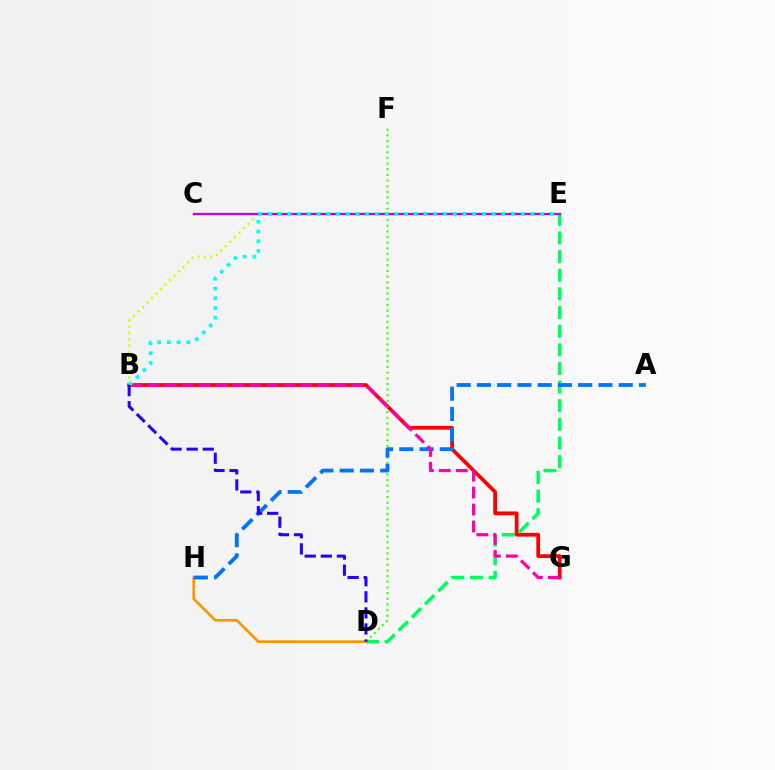{('B', 'E'): [{'color': '#d1ff00', 'line_style': 'dotted', 'thickness': 1.73}, {'color': '#00fff6', 'line_style': 'dotted', 'thickness': 2.64}], ('D', 'H'): [{'color': '#ff9400', 'line_style': 'solid', 'thickness': 1.94}], ('B', 'G'): [{'color': '#ff0000', 'line_style': 'solid', 'thickness': 2.69}, {'color': '#ff00ac', 'line_style': 'dashed', 'thickness': 2.3}], ('D', 'E'): [{'color': '#00ff5c', 'line_style': 'dashed', 'thickness': 2.53}], ('D', 'F'): [{'color': '#3dff00', 'line_style': 'dotted', 'thickness': 1.54}], ('C', 'E'): [{'color': '#b900ff', 'line_style': 'solid', 'thickness': 1.64}], ('A', 'H'): [{'color': '#0074ff', 'line_style': 'dashed', 'thickness': 2.75}], ('B', 'D'): [{'color': '#2500ff', 'line_style': 'dashed', 'thickness': 2.18}]}